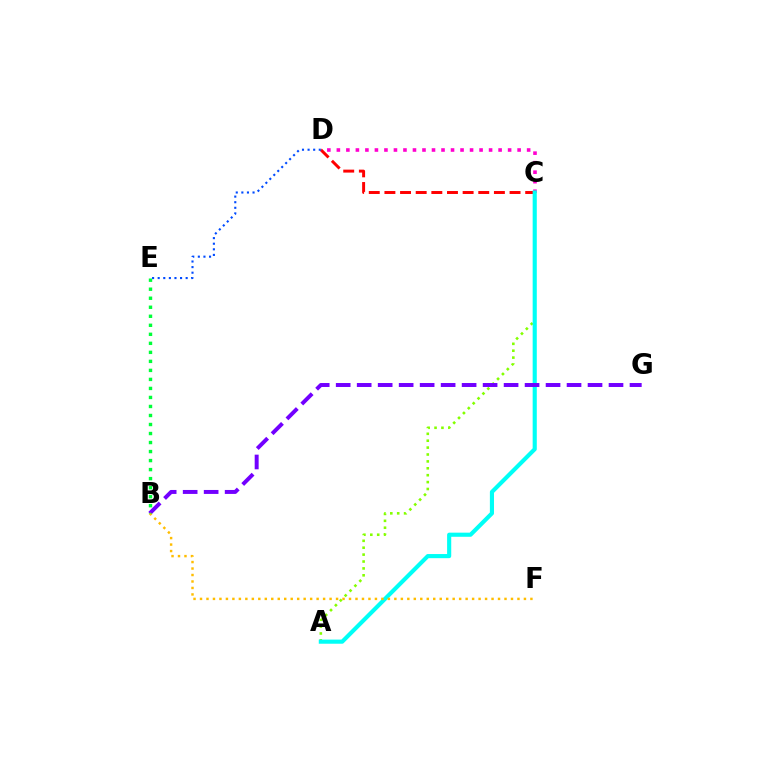{('C', 'D'): [{'color': '#ff0000', 'line_style': 'dashed', 'thickness': 2.13}, {'color': '#ff00cf', 'line_style': 'dotted', 'thickness': 2.58}], ('A', 'C'): [{'color': '#84ff00', 'line_style': 'dotted', 'thickness': 1.87}, {'color': '#00fff6', 'line_style': 'solid', 'thickness': 2.97}], ('B', 'G'): [{'color': '#7200ff', 'line_style': 'dashed', 'thickness': 2.85}], ('B', 'F'): [{'color': '#ffbd00', 'line_style': 'dotted', 'thickness': 1.76}], ('B', 'E'): [{'color': '#00ff39', 'line_style': 'dotted', 'thickness': 2.45}], ('D', 'E'): [{'color': '#004bff', 'line_style': 'dotted', 'thickness': 1.52}]}